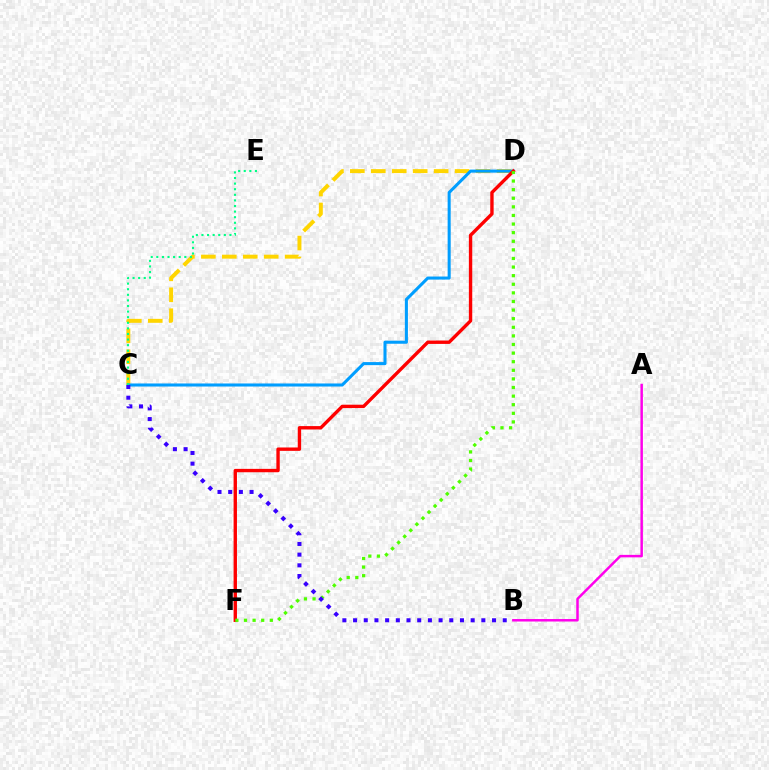{('C', 'D'): [{'color': '#ffd500', 'line_style': 'dashed', 'thickness': 2.85}, {'color': '#009eff', 'line_style': 'solid', 'thickness': 2.2}], ('D', 'F'): [{'color': '#ff0000', 'line_style': 'solid', 'thickness': 2.43}, {'color': '#4fff00', 'line_style': 'dotted', 'thickness': 2.34}], ('B', 'C'): [{'color': '#3700ff', 'line_style': 'dotted', 'thickness': 2.9}], ('A', 'B'): [{'color': '#ff00ed', 'line_style': 'solid', 'thickness': 1.79}], ('C', 'E'): [{'color': '#00ff86', 'line_style': 'dotted', 'thickness': 1.52}]}